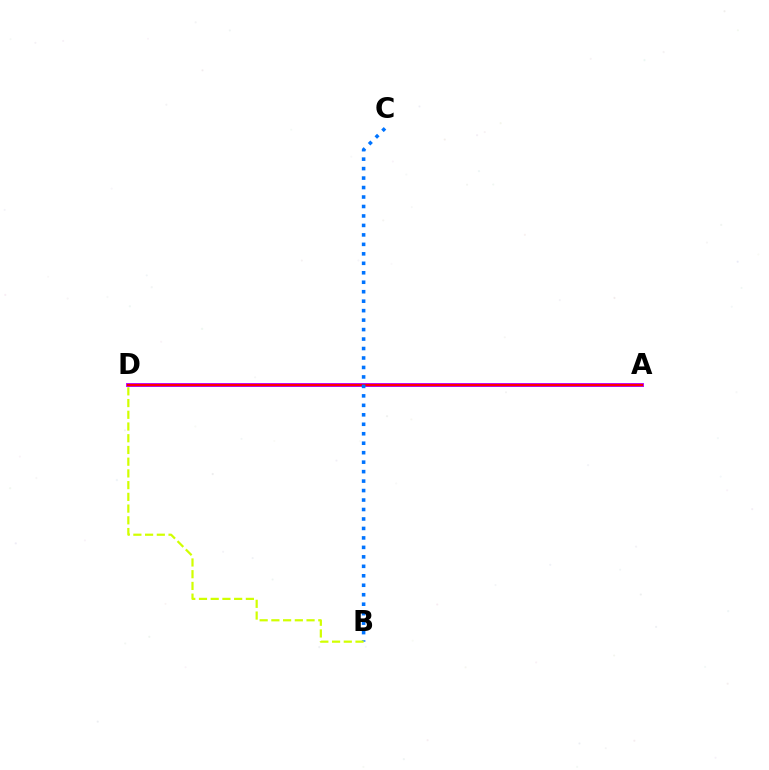{('A', 'D'): [{'color': '#00ff5c', 'line_style': 'solid', 'thickness': 1.81}, {'color': '#b900ff', 'line_style': 'solid', 'thickness': 2.78}, {'color': '#ff0000', 'line_style': 'solid', 'thickness': 1.53}], ('B', 'C'): [{'color': '#0074ff', 'line_style': 'dotted', 'thickness': 2.57}], ('B', 'D'): [{'color': '#d1ff00', 'line_style': 'dashed', 'thickness': 1.59}]}